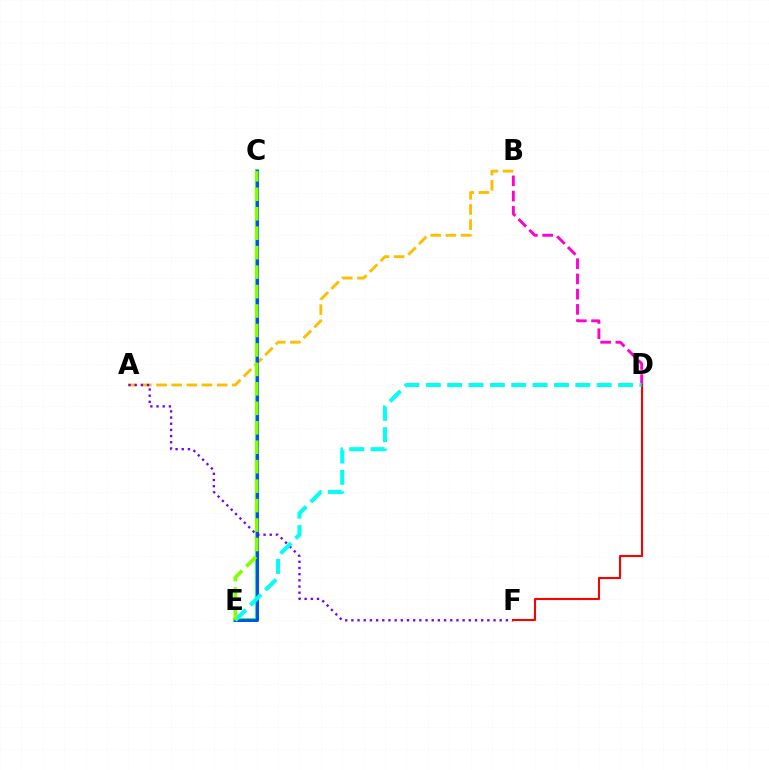{('C', 'E'): [{'color': '#00ff39', 'line_style': 'solid', 'thickness': 2.74}, {'color': '#004bff', 'line_style': 'solid', 'thickness': 2.07}, {'color': '#84ff00', 'line_style': 'dashed', 'thickness': 2.64}], ('B', 'D'): [{'color': '#ff00cf', 'line_style': 'dashed', 'thickness': 2.07}], ('A', 'B'): [{'color': '#ffbd00', 'line_style': 'dashed', 'thickness': 2.06}], ('A', 'F'): [{'color': '#7200ff', 'line_style': 'dotted', 'thickness': 1.68}], ('D', 'F'): [{'color': '#ff0000', 'line_style': 'solid', 'thickness': 1.5}], ('D', 'E'): [{'color': '#00fff6', 'line_style': 'dashed', 'thickness': 2.9}]}